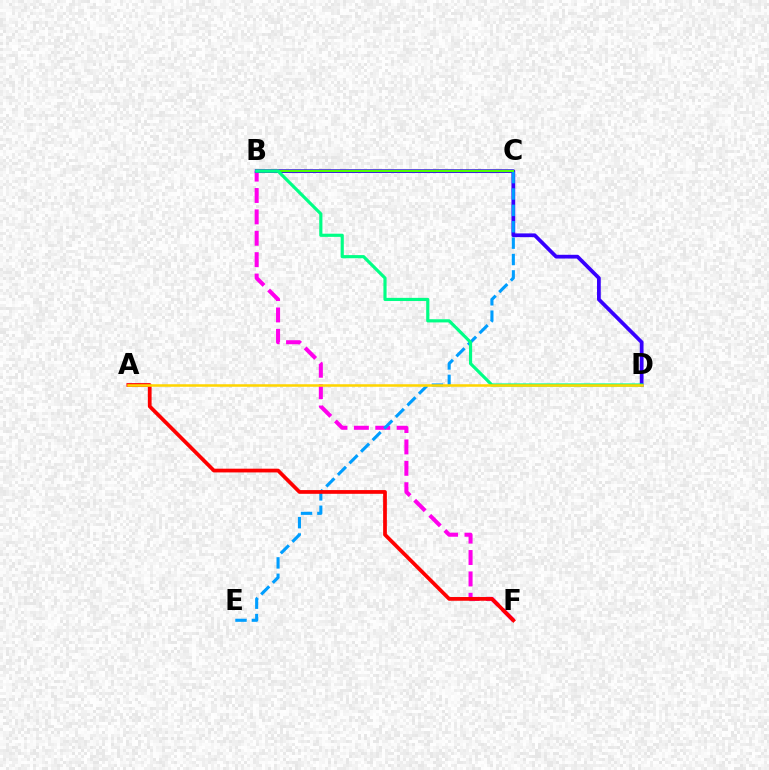{('B', 'F'): [{'color': '#ff00ed', 'line_style': 'dashed', 'thickness': 2.91}], ('B', 'D'): [{'color': '#3700ff', 'line_style': 'solid', 'thickness': 2.7}, {'color': '#00ff86', 'line_style': 'solid', 'thickness': 2.27}], ('B', 'C'): [{'color': '#4fff00', 'line_style': 'solid', 'thickness': 1.64}], ('C', 'E'): [{'color': '#009eff', 'line_style': 'dashed', 'thickness': 2.23}], ('A', 'F'): [{'color': '#ff0000', 'line_style': 'solid', 'thickness': 2.69}], ('A', 'D'): [{'color': '#ffd500', 'line_style': 'solid', 'thickness': 1.83}]}